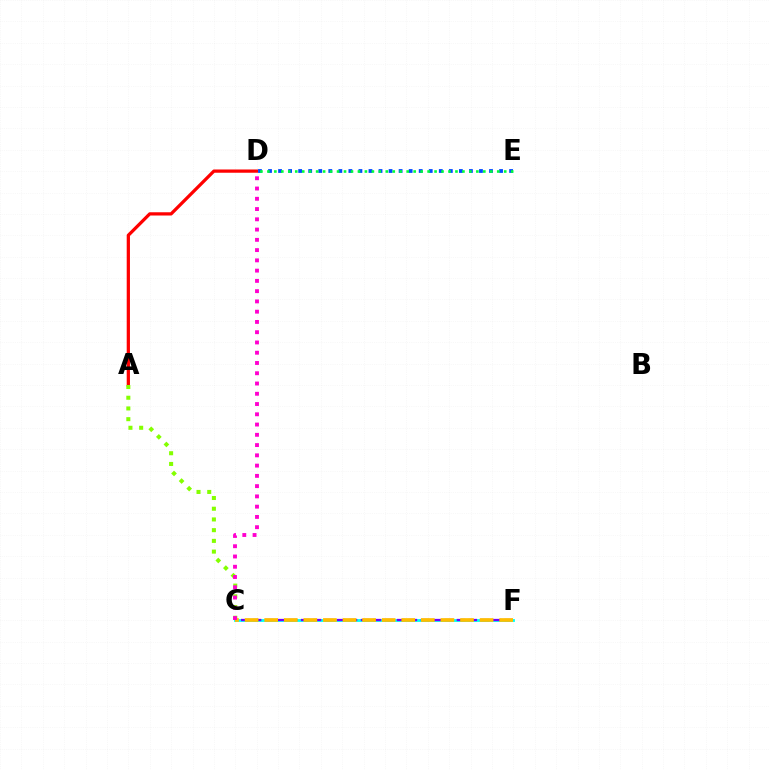{('A', 'D'): [{'color': '#ff0000', 'line_style': 'solid', 'thickness': 2.34}], ('A', 'C'): [{'color': '#84ff00', 'line_style': 'dotted', 'thickness': 2.91}], ('C', 'F'): [{'color': '#00fff6', 'line_style': 'solid', 'thickness': 2.03}, {'color': '#7200ff', 'line_style': 'dashed', 'thickness': 1.63}, {'color': '#ffbd00', 'line_style': 'dashed', 'thickness': 2.66}], ('D', 'E'): [{'color': '#004bff', 'line_style': 'dotted', 'thickness': 2.73}, {'color': '#00ff39', 'line_style': 'dotted', 'thickness': 1.89}], ('C', 'D'): [{'color': '#ff00cf', 'line_style': 'dotted', 'thickness': 2.79}]}